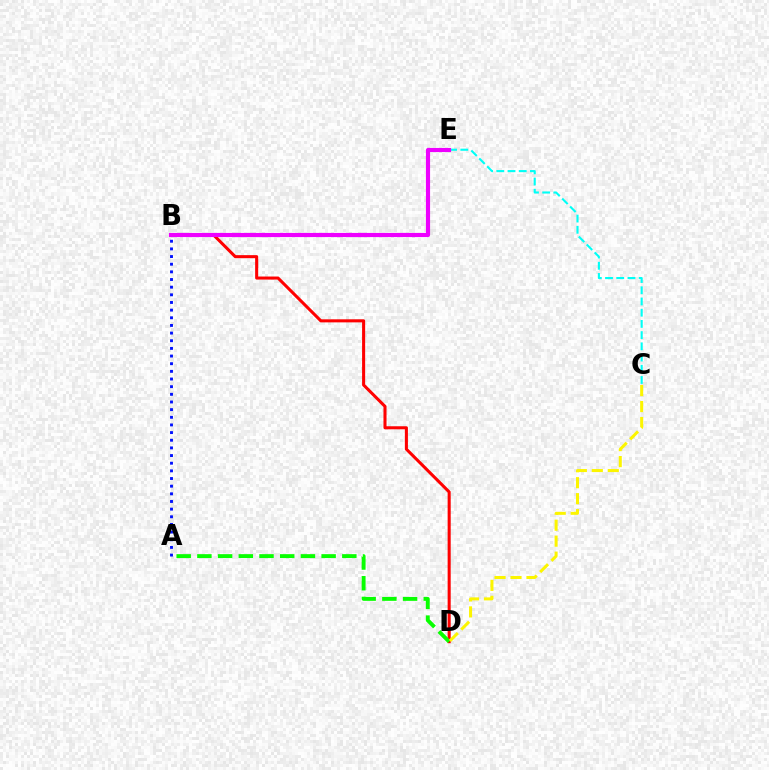{('B', 'D'): [{'color': '#ff0000', 'line_style': 'solid', 'thickness': 2.2}], ('A', 'D'): [{'color': '#08ff00', 'line_style': 'dashed', 'thickness': 2.81}], ('C', 'D'): [{'color': '#fcf500', 'line_style': 'dashed', 'thickness': 2.17}], ('C', 'E'): [{'color': '#00fff6', 'line_style': 'dashed', 'thickness': 1.52}], ('B', 'E'): [{'color': '#ee00ff', 'line_style': 'solid', 'thickness': 2.98}], ('A', 'B'): [{'color': '#0010ff', 'line_style': 'dotted', 'thickness': 2.08}]}